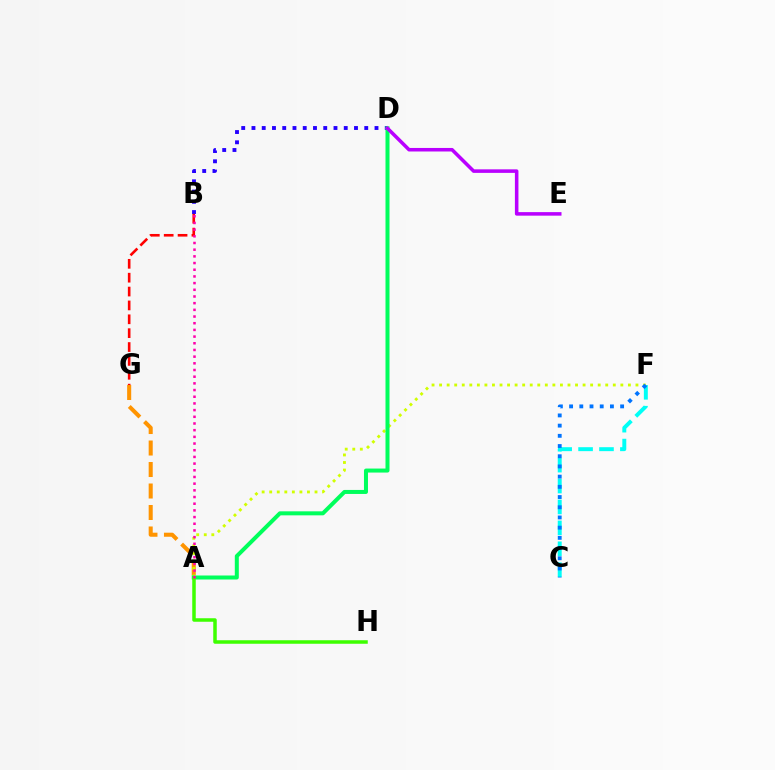{('C', 'F'): [{'color': '#00fff6', 'line_style': 'dashed', 'thickness': 2.84}, {'color': '#0074ff', 'line_style': 'dotted', 'thickness': 2.77}], ('A', 'G'): [{'color': '#ff9400', 'line_style': 'dashed', 'thickness': 2.92}], ('A', 'F'): [{'color': '#d1ff00', 'line_style': 'dotted', 'thickness': 2.05}], ('B', 'D'): [{'color': '#2500ff', 'line_style': 'dotted', 'thickness': 2.79}], ('A', 'D'): [{'color': '#00ff5c', 'line_style': 'solid', 'thickness': 2.89}], ('B', 'G'): [{'color': '#ff0000', 'line_style': 'dashed', 'thickness': 1.88}], ('A', 'H'): [{'color': '#3dff00', 'line_style': 'solid', 'thickness': 2.53}], ('D', 'E'): [{'color': '#b900ff', 'line_style': 'solid', 'thickness': 2.55}], ('A', 'B'): [{'color': '#ff00ac', 'line_style': 'dotted', 'thickness': 1.82}]}